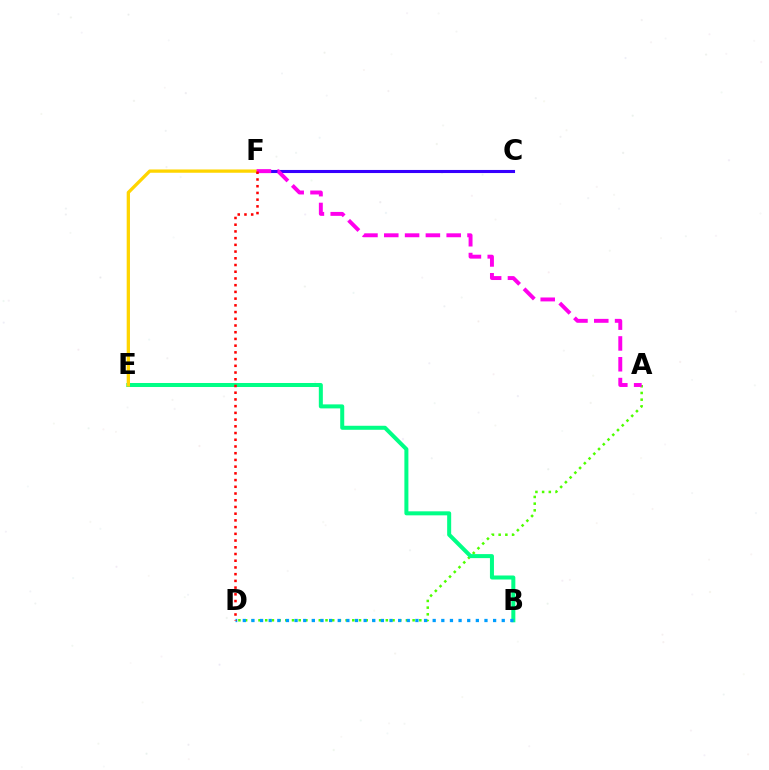{('C', 'F'): [{'color': '#3700ff', 'line_style': 'solid', 'thickness': 2.22}], ('A', 'D'): [{'color': '#4fff00', 'line_style': 'dotted', 'thickness': 1.82}], ('B', 'E'): [{'color': '#00ff86', 'line_style': 'solid', 'thickness': 2.89}], ('E', 'F'): [{'color': '#ffd500', 'line_style': 'solid', 'thickness': 2.37}], ('B', 'D'): [{'color': '#009eff', 'line_style': 'dotted', 'thickness': 2.35}], ('A', 'F'): [{'color': '#ff00ed', 'line_style': 'dashed', 'thickness': 2.83}], ('D', 'F'): [{'color': '#ff0000', 'line_style': 'dotted', 'thickness': 1.83}]}